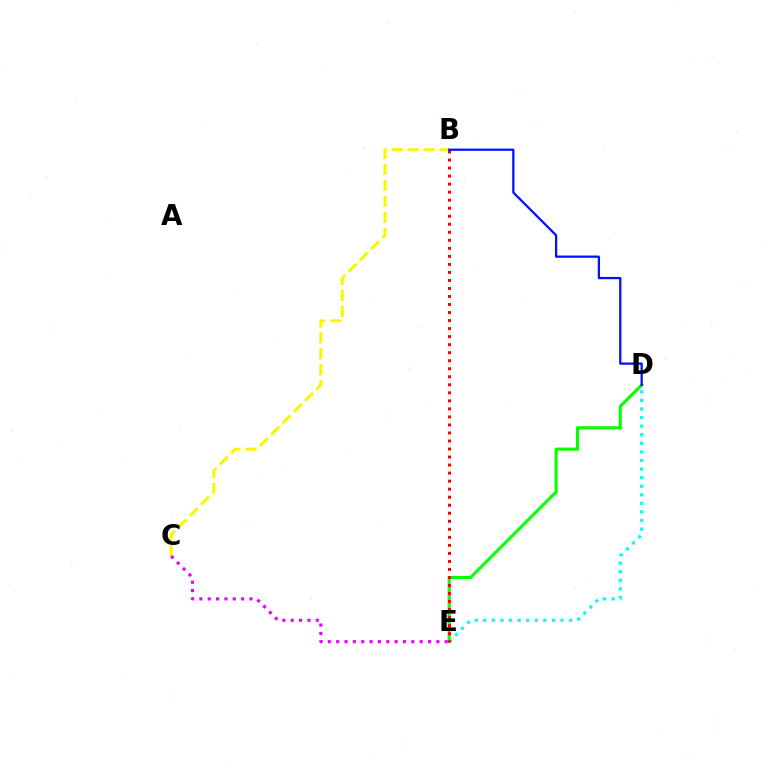{('D', 'E'): [{'color': '#00fff6', 'line_style': 'dotted', 'thickness': 2.33}, {'color': '#08ff00', 'line_style': 'solid', 'thickness': 2.23}], ('B', 'C'): [{'color': '#fcf500', 'line_style': 'dashed', 'thickness': 2.17}], ('C', 'E'): [{'color': '#ee00ff', 'line_style': 'dotted', 'thickness': 2.27}], ('B', 'E'): [{'color': '#ff0000', 'line_style': 'dotted', 'thickness': 2.18}], ('B', 'D'): [{'color': '#0010ff', 'line_style': 'solid', 'thickness': 1.62}]}